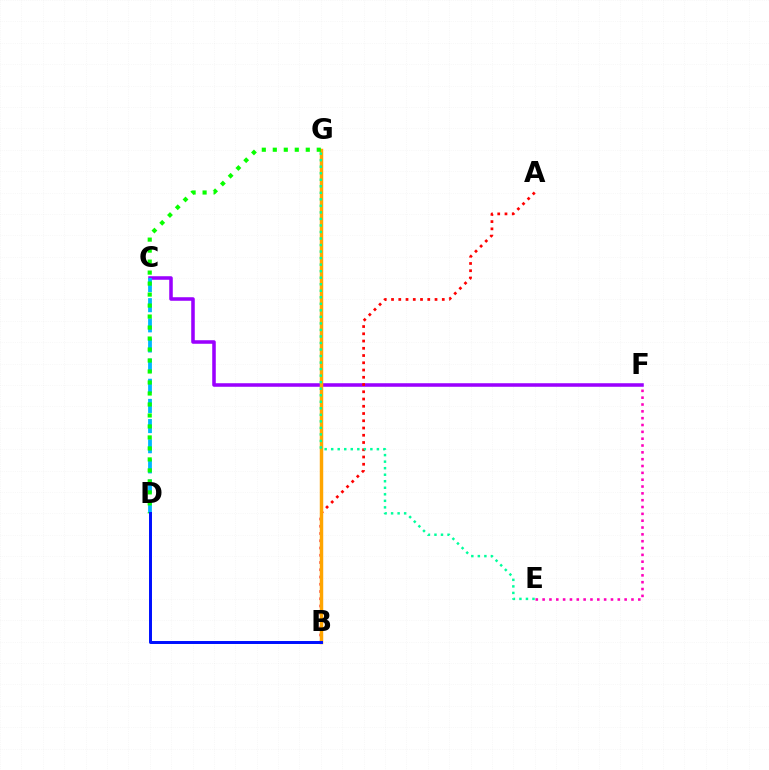{('C', 'F'): [{'color': '#9b00ff', 'line_style': 'solid', 'thickness': 2.55}], ('C', 'D'): [{'color': '#00b5ff', 'line_style': 'dashed', 'thickness': 2.74}], ('E', 'F'): [{'color': '#ff00bd', 'line_style': 'dotted', 'thickness': 1.86}], ('B', 'G'): [{'color': '#b3ff00', 'line_style': 'solid', 'thickness': 2.02}, {'color': '#ffa500', 'line_style': 'solid', 'thickness': 2.49}], ('A', 'B'): [{'color': '#ff0000', 'line_style': 'dotted', 'thickness': 1.97}], ('D', 'G'): [{'color': '#08ff00', 'line_style': 'dotted', 'thickness': 2.99}], ('E', 'G'): [{'color': '#00ff9d', 'line_style': 'dotted', 'thickness': 1.77}], ('B', 'D'): [{'color': '#0010ff', 'line_style': 'solid', 'thickness': 2.14}]}